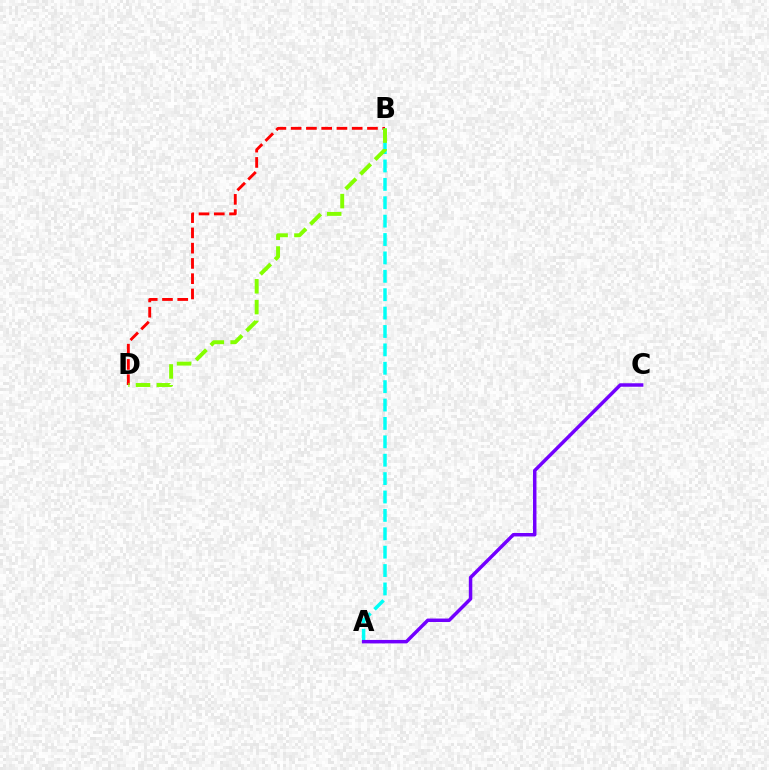{('B', 'D'): [{'color': '#ff0000', 'line_style': 'dashed', 'thickness': 2.07}, {'color': '#84ff00', 'line_style': 'dashed', 'thickness': 2.83}], ('A', 'B'): [{'color': '#00fff6', 'line_style': 'dashed', 'thickness': 2.5}], ('A', 'C'): [{'color': '#7200ff', 'line_style': 'solid', 'thickness': 2.5}]}